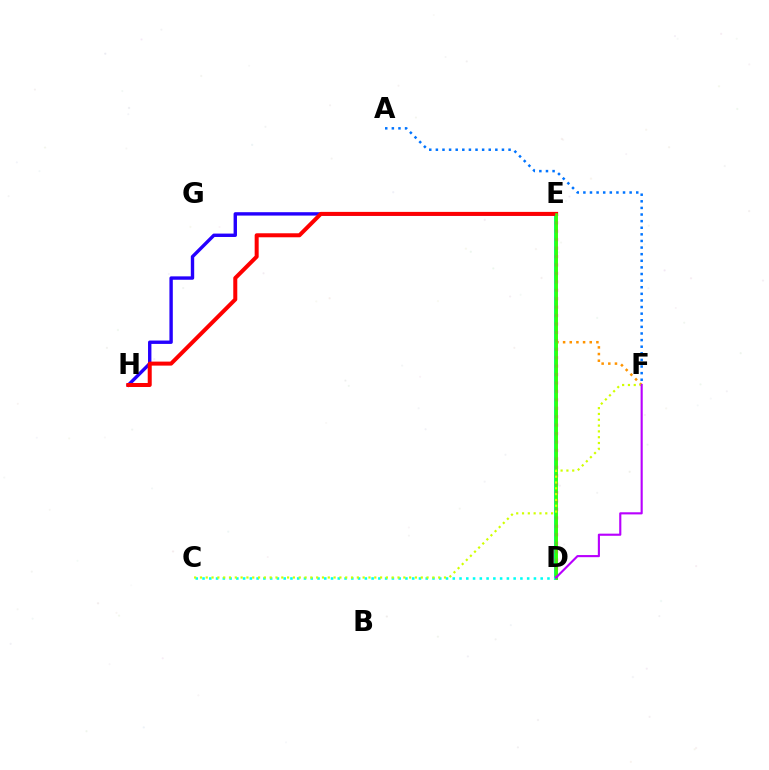{('E', 'H'): [{'color': '#2500ff', 'line_style': 'solid', 'thickness': 2.44}, {'color': '#ff0000', 'line_style': 'solid', 'thickness': 2.89}], ('E', 'F'): [{'color': '#ff9400', 'line_style': 'dotted', 'thickness': 1.81}], ('D', 'E'): [{'color': '#00ff5c', 'line_style': 'solid', 'thickness': 2.79}, {'color': '#ff00ac', 'line_style': 'dotted', 'thickness': 2.29}, {'color': '#3dff00', 'line_style': 'solid', 'thickness': 1.85}], ('C', 'D'): [{'color': '#00fff6', 'line_style': 'dotted', 'thickness': 1.84}], ('C', 'F'): [{'color': '#d1ff00', 'line_style': 'dotted', 'thickness': 1.58}], ('A', 'F'): [{'color': '#0074ff', 'line_style': 'dotted', 'thickness': 1.8}], ('D', 'F'): [{'color': '#b900ff', 'line_style': 'solid', 'thickness': 1.53}]}